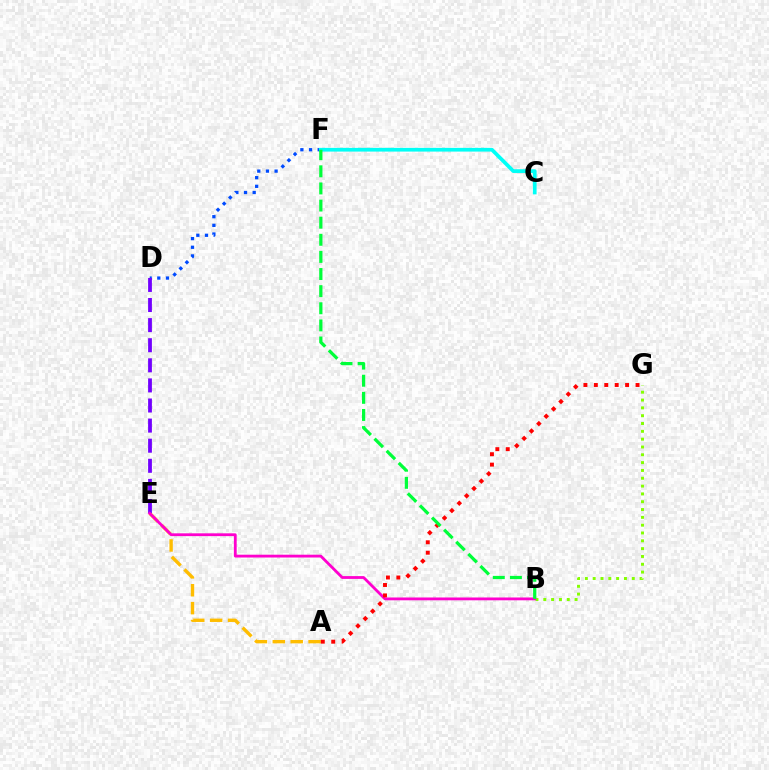{('A', 'E'): [{'color': '#ffbd00', 'line_style': 'dashed', 'thickness': 2.43}], ('D', 'F'): [{'color': '#004bff', 'line_style': 'dotted', 'thickness': 2.35}], ('D', 'E'): [{'color': '#7200ff', 'line_style': 'dashed', 'thickness': 2.73}], ('B', 'G'): [{'color': '#84ff00', 'line_style': 'dotted', 'thickness': 2.12}], ('B', 'E'): [{'color': '#ff00cf', 'line_style': 'solid', 'thickness': 2.02}], ('C', 'F'): [{'color': '#00fff6', 'line_style': 'solid', 'thickness': 2.68}], ('A', 'G'): [{'color': '#ff0000', 'line_style': 'dotted', 'thickness': 2.83}], ('B', 'F'): [{'color': '#00ff39', 'line_style': 'dashed', 'thickness': 2.33}]}